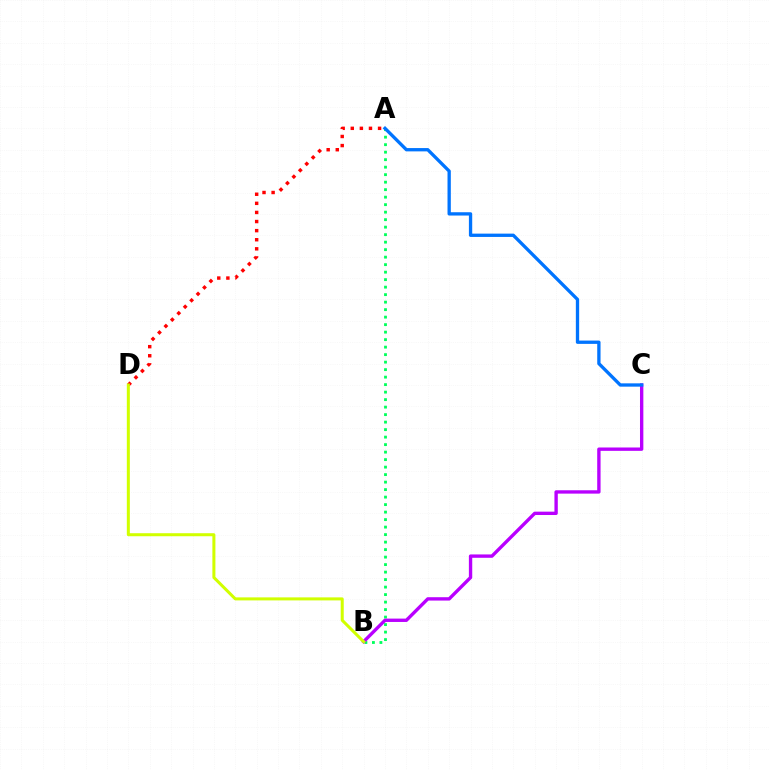{('A', 'B'): [{'color': '#00ff5c', 'line_style': 'dotted', 'thickness': 2.04}], ('B', 'C'): [{'color': '#b900ff', 'line_style': 'solid', 'thickness': 2.42}], ('A', 'D'): [{'color': '#ff0000', 'line_style': 'dotted', 'thickness': 2.47}], ('A', 'C'): [{'color': '#0074ff', 'line_style': 'solid', 'thickness': 2.38}], ('B', 'D'): [{'color': '#d1ff00', 'line_style': 'solid', 'thickness': 2.18}]}